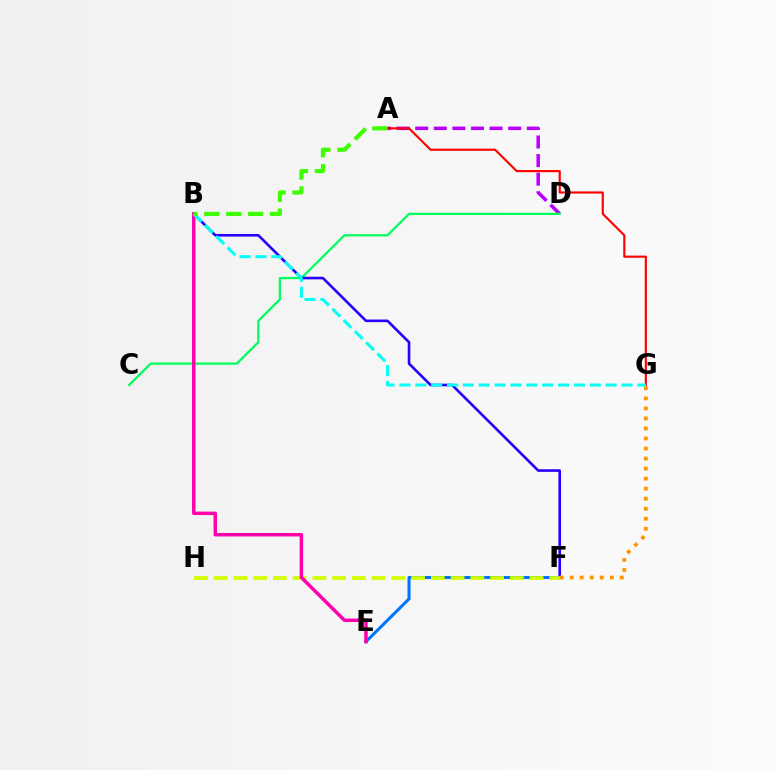{('E', 'F'): [{'color': '#0074ff', 'line_style': 'solid', 'thickness': 2.2}], ('A', 'D'): [{'color': '#b900ff', 'line_style': 'dashed', 'thickness': 2.53}], ('C', 'D'): [{'color': '#00ff5c', 'line_style': 'solid', 'thickness': 1.63}], ('B', 'F'): [{'color': '#2500ff', 'line_style': 'solid', 'thickness': 1.87}], ('F', 'H'): [{'color': '#d1ff00', 'line_style': 'dashed', 'thickness': 2.68}], ('F', 'G'): [{'color': '#ff9400', 'line_style': 'dotted', 'thickness': 2.73}], ('B', 'E'): [{'color': '#ff00ac', 'line_style': 'solid', 'thickness': 2.48}], ('A', 'G'): [{'color': '#ff0000', 'line_style': 'solid', 'thickness': 1.54}], ('B', 'G'): [{'color': '#00fff6', 'line_style': 'dashed', 'thickness': 2.15}], ('A', 'B'): [{'color': '#3dff00', 'line_style': 'dashed', 'thickness': 2.98}]}